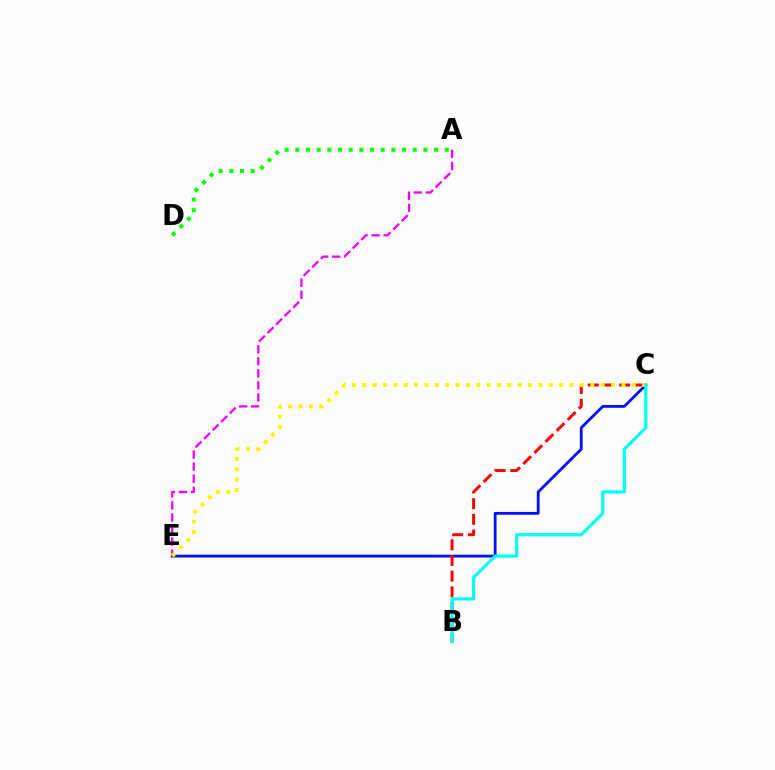{('C', 'E'): [{'color': '#0010ff', 'line_style': 'solid', 'thickness': 2.01}, {'color': '#fcf500', 'line_style': 'dotted', 'thickness': 2.82}], ('A', 'E'): [{'color': '#ee00ff', 'line_style': 'dashed', 'thickness': 1.64}], ('B', 'C'): [{'color': '#ff0000', 'line_style': 'dashed', 'thickness': 2.13}, {'color': '#00fff6', 'line_style': 'solid', 'thickness': 2.28}], ('A', 'D'): [{'color': '#08ff00', 'line_style': 'dotted', 'thickness': 2.9}]}